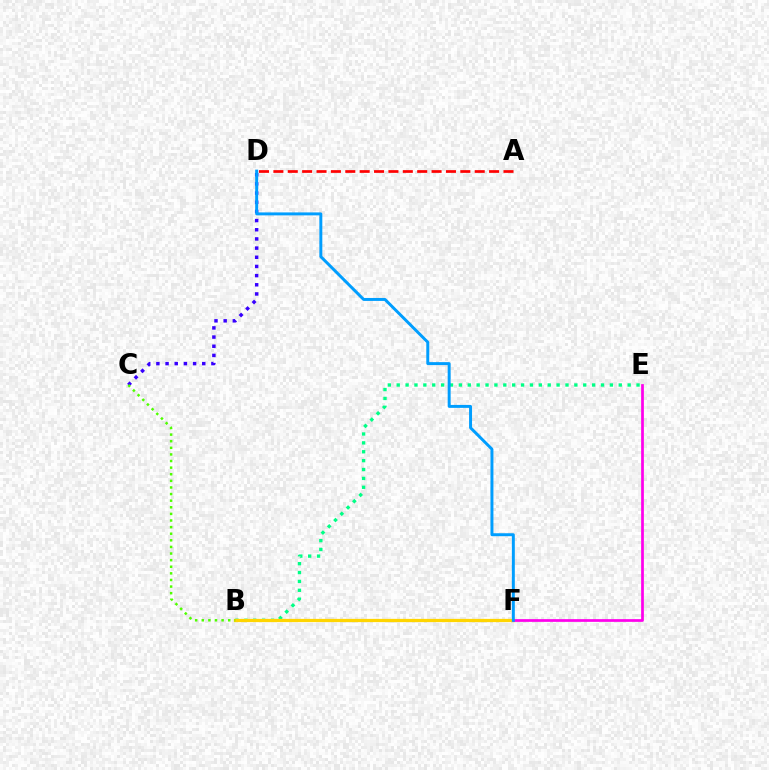{('C', 'D'): [{'color': '#3700ff', 'line_style': 'dotted', 'thickness': 2.49}], ('B', 'E'): [{'color': '#00ff86', 'line_style': 'dotted', 'thickness': 2.41}], ('B', 'F'): [{'color': '#ffd500', 'line_style': 'solid', 'thickness': 2.34}], ('A', 'D'): [{'color': '#ff0000', 'line_style': 'dashed', 'thickness': 1.95}], ('E', 'F'): [{'color': '#ff00ed', 'line_style': 'solid', 'thickness': 1.96}], ('B', 'C'): [{'color': '#4fff00', 'line_style': 'dotted', 'thickness': 1.8}], ('D', 'F'): [{'color': '#009eff', 'line_style': 'solid', 'thickness': 2.13}]}